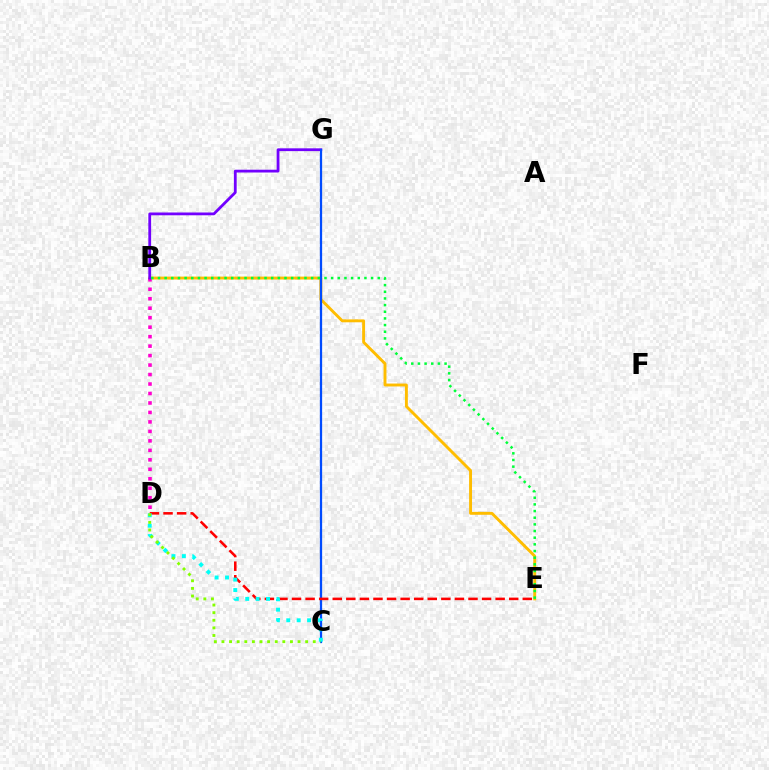{('B', 'E'): [{'color': '#ffbd00', 'line_style': 'solid', 'thickness': 2.09}, {'color': '#00ff39', 'line_style': 'dotted', 'thickness': 1.81}], ('B', 'D'): [{'color': '#ff00cf', 'line_style': 'dotted', 'thickness': 2.57}], ('B', 'G'): [{'color': '#7200ff', 'line_style': 'solid', 'thickness': 2.01}], ('C', 'G'): [{'color': '#004bff', 'line_style': 'solid', 'thickness': 1.63}], ('D', 'E'): [{'color': '#ff0000', 'line_style': 'dashed', 'thickness': 1.84}], ('C', 'D'): [{'color': '#00fff6', 'line_style': 'dotted', 'thickness': 2.83}, {'color': '#84ff00', 'line_style': 'dotted', 'thickness': 2.07}]}